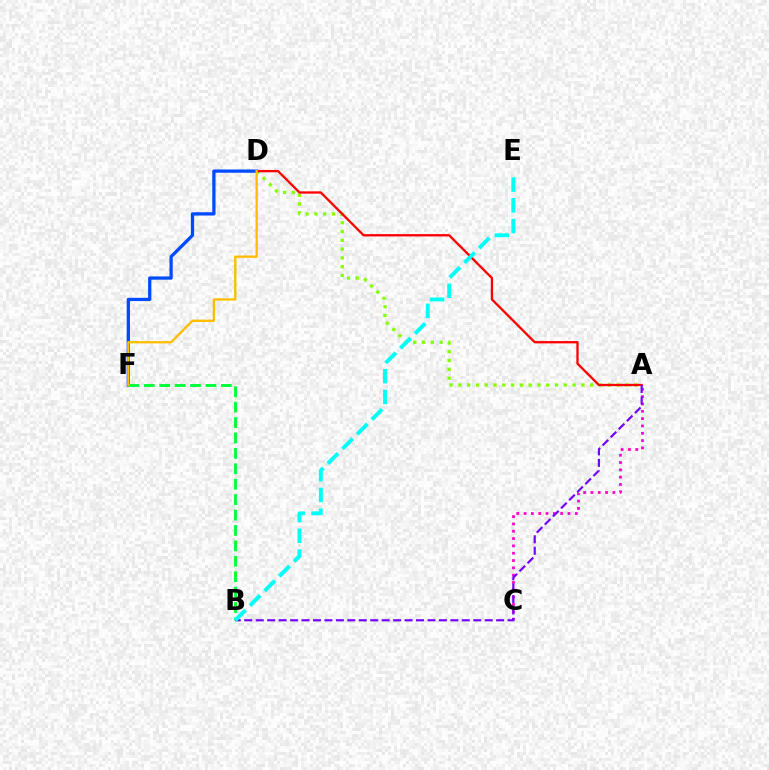{('A', 'C'): [{'color': '#ff00cf', 'line_style': 'dotted', 'thickness': 1.99}], ('D', 'F'): [{'color': '#004bff', 'line_style': 'solid', 'thickness': 2.36}, {'color': '#ffbd00', 'line_style': 'solid', 'thickness': 1.67}], ('A', 'D'): [{'color': '#84ff00', 'line_style': 'dotted', 'thickness': 2.39}, {'color': '#ff0000', 'line_style': 'solid', 'thickness': 1.66}], ('B', 'F'): [{'color': '#00ff39', 'line_style': 'dashed', 'thickness': 2.09}], ('A', 'B'): [{'color': '#7200ff', 'line_style': 'dashed', 'thickness': 1.56}], ('B', 'E'): [{'color': '#00fff6', 'line_style': 'dashed', 'thickness': 2.82}]}